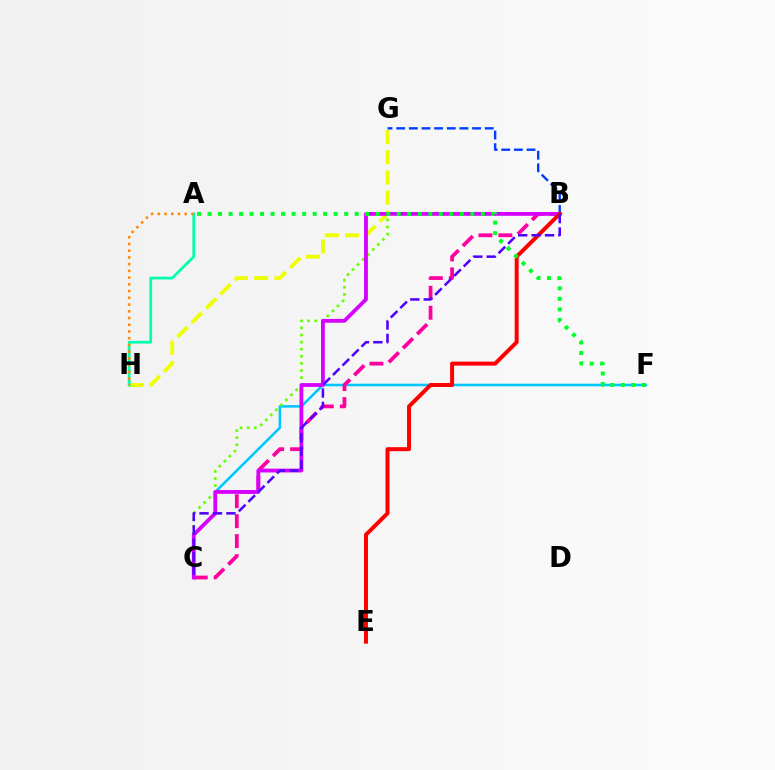{('C', 'F'): [{'color': '#00c7ff', 'line_style': 'solid', 'thickness': 1.84}], ('B', 'C'): [{'color': '#ff00a0', 'line_style': 'dashed', 'thickness': 2.71}, {'color': '#66ff00', 'line_style': 'dotted', 'thickness': 1.93}, {'color': '#d600ff', 'line_style': 'solid', 'thickness': 2.73}, {'color': '#4f00ff', 'line_style': 'dashed', 'thickness': 1.82}], ('G', 'H'): [{'color': '#eeff00', 'line_style': 'dashed', 'thickness': 2.74}], ('A', 'H'): [{'color': '#00ffaf', 'line_style': 'solid', 'thickness': 1.97}, {'color': '#ff8800', 'line_style': 'dotted', 'thickness': 1.83}], ('B', 'G'): [{'color': '#003fff', 'line_style': 'dashed', 'thickness': 1.72}], ('B', 'E'): [{'color': '#ff0000', 'line_style': 'solid', 'thickness': 2.86}], ('A', 'F'): [{'color': '#00ff27', 'line_style': 'dotted', 'thickness': 2.86}]}